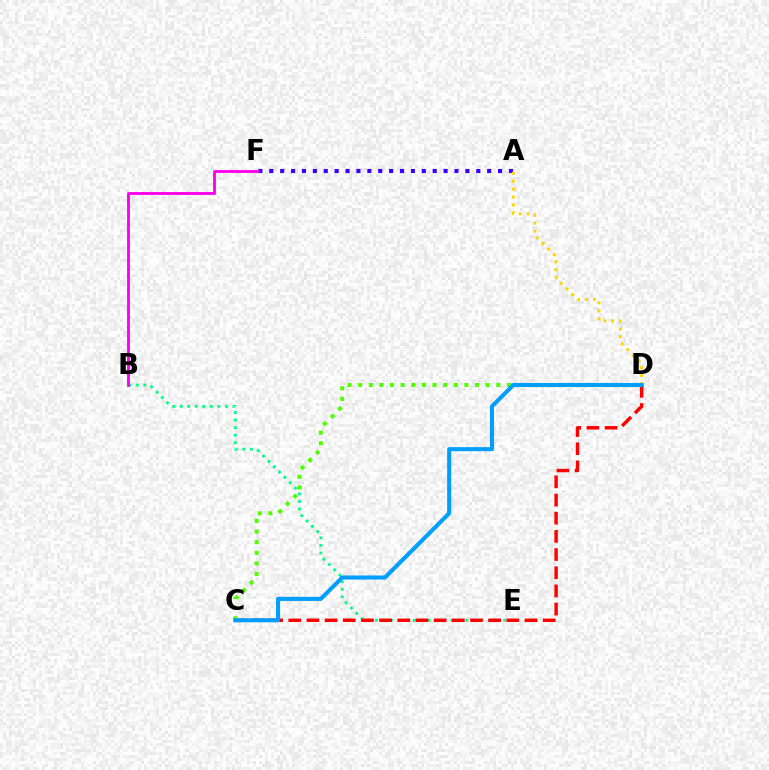{('A', 'F'): [{'color': '#3700ff', 'line_style': 'dotted', 'thickness': 2.96}], ('A', 'D'): [{'color': '#ffd500', 'line_style': 'dotted', 'thickness': 2.15}], ('B', 'E'): [{'color': '#00ff86', 'line_style': 'dotted', 'thickness': 2.05}], ('C', 'D'): [{'color': '#ff0000', 'line_style': 'dashed', 'thickness': 2.47}, {'color': '#4fff00', 'line_style': 'dotted', 'thickness': 2.89}, {'color': '#009eff', 'line_style': 'solid', 'thickness': 2.92}], ('B', 'F'): [{'color': '#ff00ed', 'line_style': 'solid', 'thickness': 2.06}]}